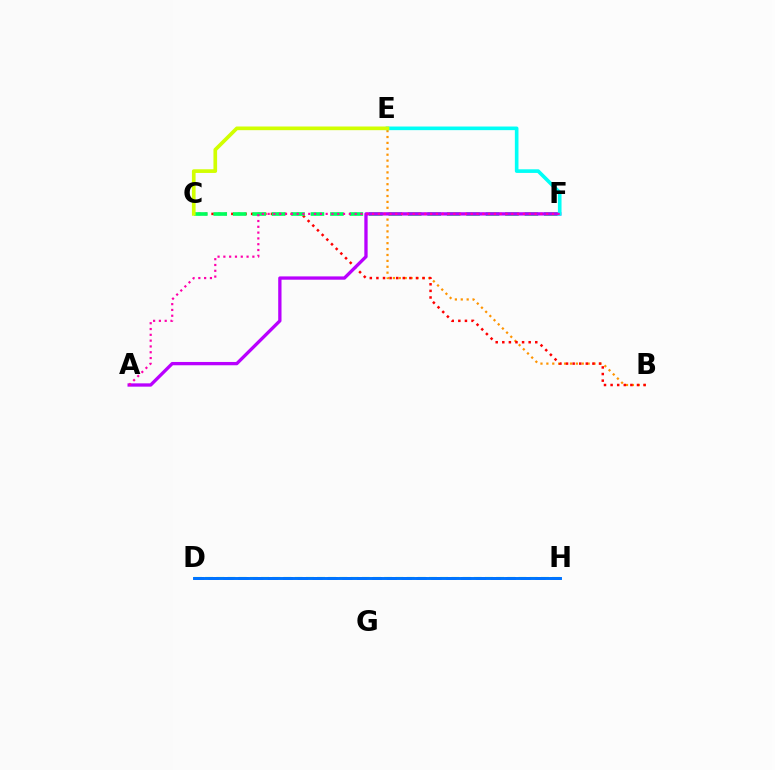{('B', 'E'): [{'color': '#ff9400', 'line_style': 'dotted', 'thickness': 1.6}], ('B', 'C'): [{'color': '#ff0000', 'line_style': 'dotted', 'thickness': 1.79}], ('D', 'H'): [{'color': '#3dff00', 'line_style': 'dashed', 'thickness': 1.52}, {'color': '#2500ff', 'line_style': 'dashed', 'thickness': 2.02}, {'color': '#0074ff', 'line_style': 'solid', 'thickness': 2.12}], ('C', 'F'): [{'color': '#00ff5c', 'line_style': 'dashed', 'thickness': 2.64}], ('A', 'F'): [{'color': '#b900ff', 'line_style': 'solid', 'thickness': 2.38}, {'color': '#ff00ac', 'line_style': 'dotted', 'thickness': 1.58}], ('E', 'F'): [{'color': '#00fff6', 'line_style': 'solid', 'thickness': 2.61}], ('C', 'E'): [{'color': '#d1ff00', 'line_style': 'solid', 'thickness': 2.64}]}